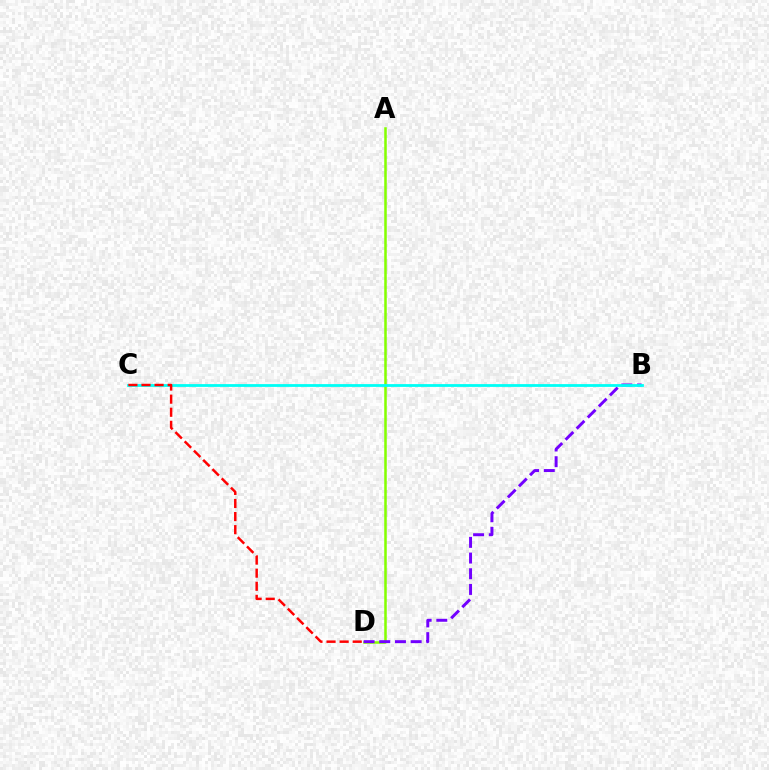{('A', 'D'): [{'color': '#84ff00', 'line_style': 'solid', 'thickness': 1.82}], ('B', 'D'): [{'color': '#7200ff', 'line_style': 'dashed', 'thickness': 2.13}], ('B', 'C'): [{'color': '#00fff6', 'line_style': 'solid', 'thickness': 2.01}], ('C', 'D'): [{'color': '#ff0000', 'line_style': 'dashed', 'thickness': 1.78}]}